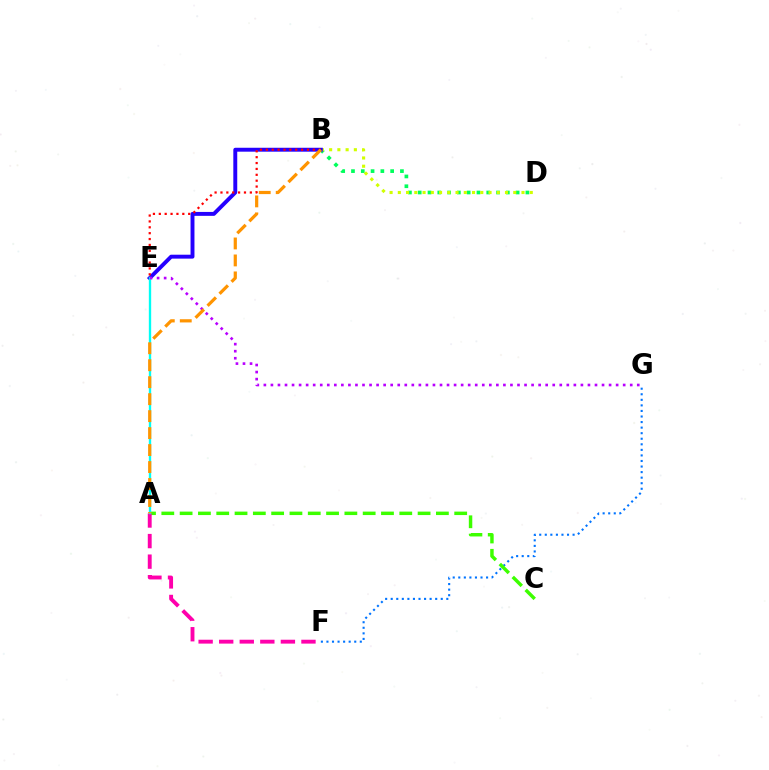{('B', 'D'): [{'color': '#00ff5c', 'line_style': 'dotted', 'thickness': 2.66}, {'color': '#d1ff00', 'line_style': 'dotted', 'thickness': 2.24}], ('F', 'G'): [{'color': '#0074ff', 'line_style': 'dotted', 'thickness': 1.51}], ('A', 'C'): [{'color': '#3dff00', 'line_style': 'dashed', 'thickness': 2.49}], ('B', 'E'): [{'color': '#2500ff', 'line_style': 'solid', 'thickness': 2.82}, {'color': '#ff0000', 'line_style': 'dotted', 'thickness': 1.6}], ('A', 'F'): [{'color': '#ff00ac', 'line_style': 'dashed', 'thickness': 2.79}], ('A', 'E'): [{'color': '#00fff6', 'line_style': 'solid', 'thickness': 1.69}], ('E', 'G'): [{'color': '#b900ff', 'line_style': 'dotted', 'thickness': 1.91}], ('A', 'B'): [{'color': '#ff9400', 'line_style': 'dashed', 'thickness': 2.31}]}